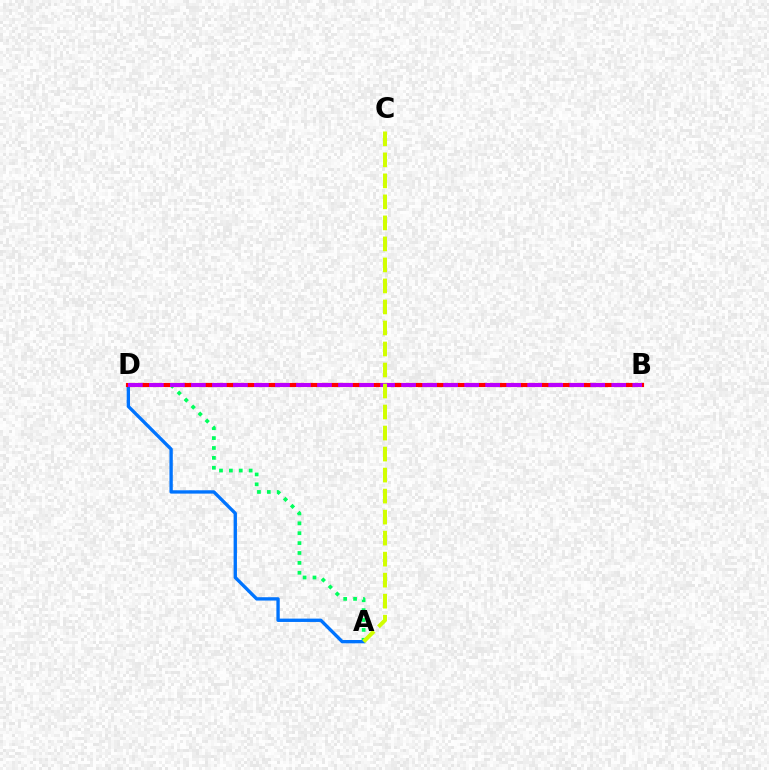{('A', 'D'): [{'color': '#00ff5c', 'line_style': 'dotted', 'thickness': 2.69}, {'color': '#0074ff', 'line_style': 'solid', 'thickness': 2.4}], ('B', 'D'): [{'color': '#ff0000', 'line_style': 'solid', 'thickness': 2.98}, {'color': '#b900ff', 'line_style': 'dashed', 'thickness': 2.86}], ('A', 'C'): [{'color': '#d1ff00', 'line_style': 'dashed', 'thickness': 2.85}]}